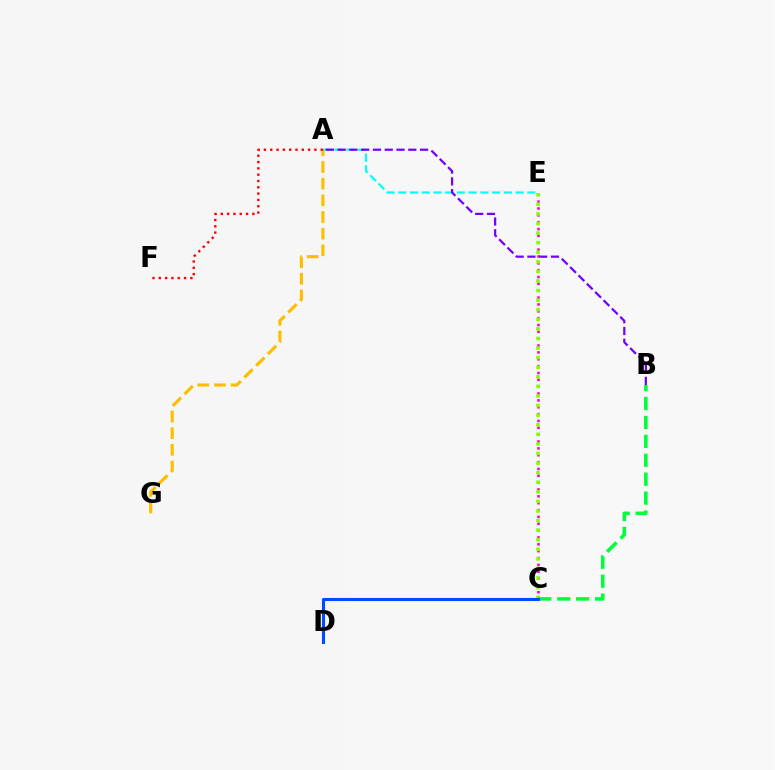{('C', 'E'): [{'color': '#ff00cf', 'line_style': 'dotted', 'thickness': 1.86}, {'color': '#84ff00', 'line_style': 'dotted', 'thickness': 2.6}], ('A', 'E'): [{'color': '#00fff6', 'line_style': 'dashed', 'thickness': 1.59}], ('A', 'G'): [{'color': '#ffbd00', 'line_style': 'dashed', 'thickness': 2.26}], ('A', 'F'): [{'color': '#ff0000', 'line_style': 'dotted', 'thickness': 1.71}], ('B', 'C'): [{'color': '#00ff39', 'line_style': 'dashed', 'thickness': 2.57}], ('C', 'D'): [{'color': '#004bff', 'line_style': 'solid', 'thickness': 2.21}], ('A', 'B'): [{'color': '#7200ff', 'line_style': 'dashed', 'thickness': 1.6}]}